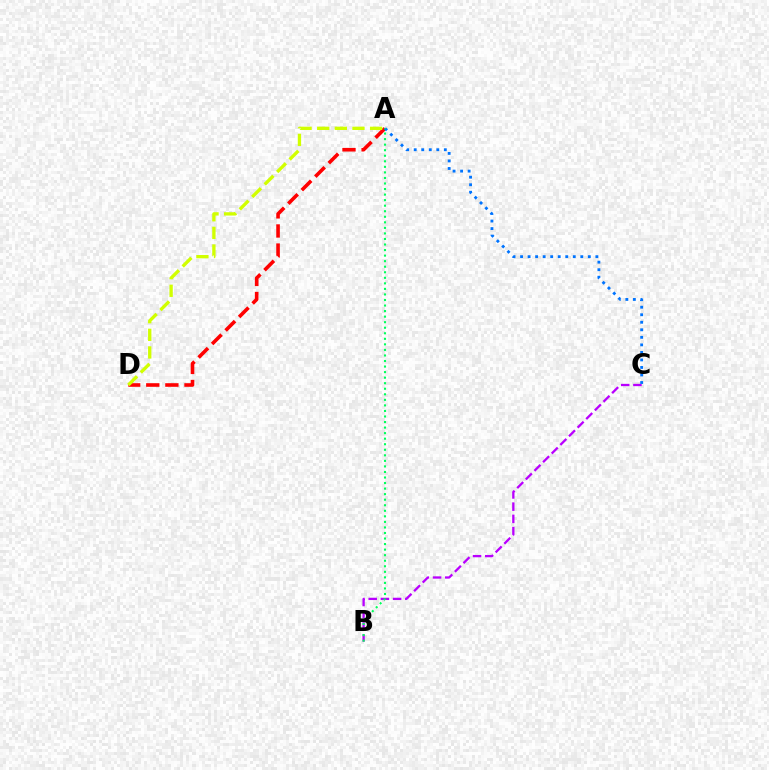{('B', 'C'): [{'color': '#b900ff', 'line_style': 'dashed', 'thickness': 1.66}], ('A', 'D'): [{'color': '#ff0000', 'line_style': 'dashed', 'thickness': 2.59}, {'color': '#d1ff00', 'line_style': 'dashed', 'thickness': 2.39}], ('A', 'C'): [{'color': '#0074ff', 'line_style': 'dotted', 'thickness': 2.05}], ('A', 'B'): [{'color': '#00ff5c', 'line_style': 'dotted', 'thickness': 1.51}]}